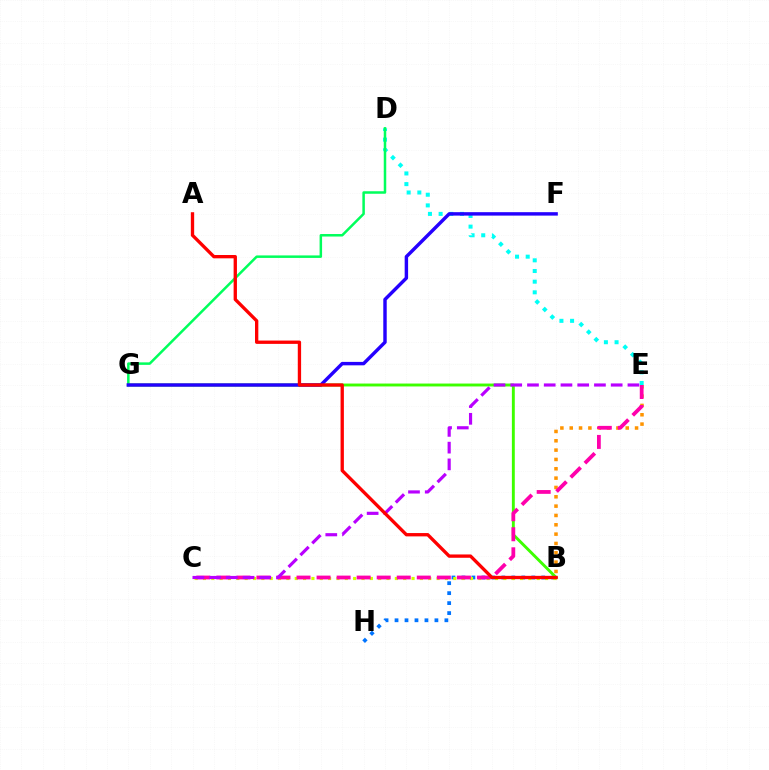{('B', 'H'): [{'color': '#0074ff', 'line_style': 'dotted', 'thickness': 2.71}], ('B', 'C'): [{'color': '#d1ff00', 'line_style': 'dotted', 'thickness': 2.27}], ('B', 'G'): [{'color': '#3dff00', 'line_style': 'solid', 'thickness': 2.09}], ('B', 'E'): [{'color': '#ff9400', 'line_style': 'dotted', 'thickness': 2.54}], ('D', 'E'): [{'color': '#00fff6', 'line_style': 'dotted', 'thickness': 2.9}], ('D', 'G'): [{'color': '#00ff5c', 'line_style': 'solid', 'thickness': 1.8}], ('F', 'G'): [{'color': '#2500ff', 'line_style': 'solid', 'thickness': 2.47}], ('C', 'E'): [{'color': '#ff00ac', 'line_style': 'dashed', 'thickness': 2.72}, {'color': '#b900ff', 'line_style': 'dashed', 'thickness': 2.27}], ('A', 'B'): [{'color': '#ff0000', 'line_style': 'solid', 'thickness': 2.39}]}